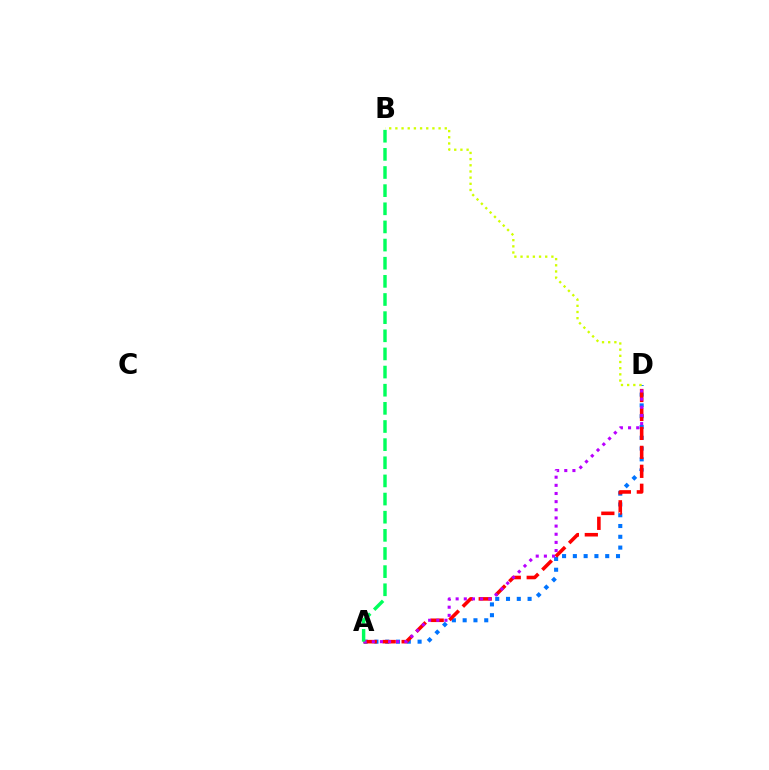{('A', 'D'): [{'color': '#0074ff', 'line_style': 'dotted', 'thickness': 2.93}, {'color': '#ff0000', 'line_style': 'dashed', 'thickness': 2.58}, {'color': '#b900ff', 'line_style': 'dotted', 'thickness': 2.21}], ('B', 'D'): [{'color': '#d1ff00', 'line_style': 'dotted', 'thickness': 1.68}], ('A', 'B'): [{'color': '#00ff5c', 'line_style': 'dashed', 'thickness': 2.46}]}